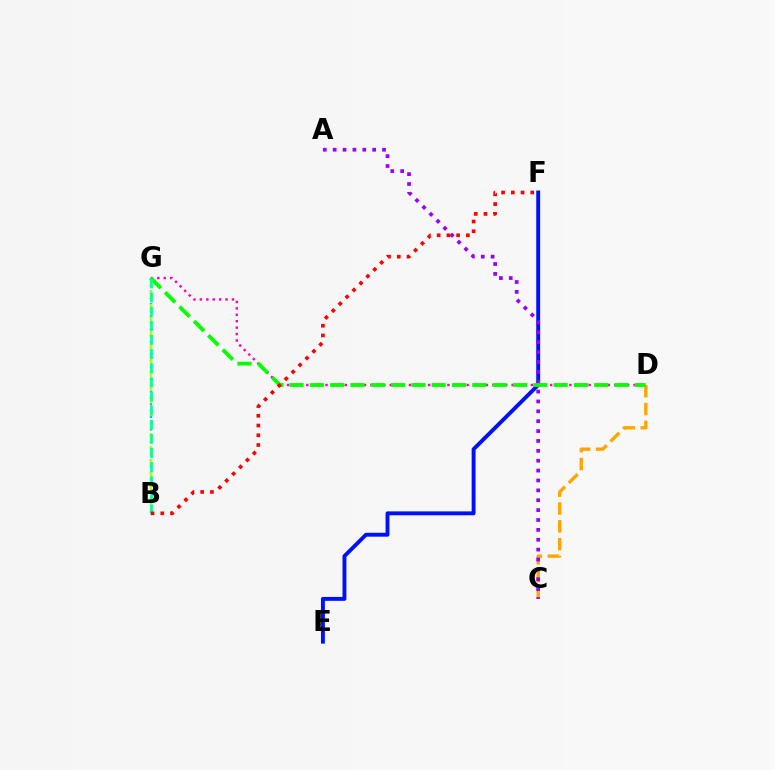{('C', 'D'): [{'color': '#ffa500', 'line_style': 'dashed', 'thickness': 2.42}], ('E', 'F'): [{'color': '#0010ff', 'line_style': 'solid', 'thickness': 2.81}], ('B', 'G'): [{'color': '#00b5ff', 'line_style': 'dotted', 'thickness': 1.7}, {'color': '#b3ff00', 'line_style': 'dashed', 'thickness': 1.75}, {'color': '#00ff9d', 'line_style': 'dashed', 'thickness': 1.92}], ('A', 'C'): [{'color': '#9b00ff', 'line_style': 'dotted', 'thickness': 2.68}], ('D', 'G'): [{'color': '#ff00bd', 'line_style': 'dotted', 'thickness': 1.74}, {'color': '#08ff00', 'line_style': 'dashed', 'thickness': 2.76}], ('B', 'F'): [{'color': '#ff0000', 'line_style': 'dotted', 'thickness': 2.65}]}